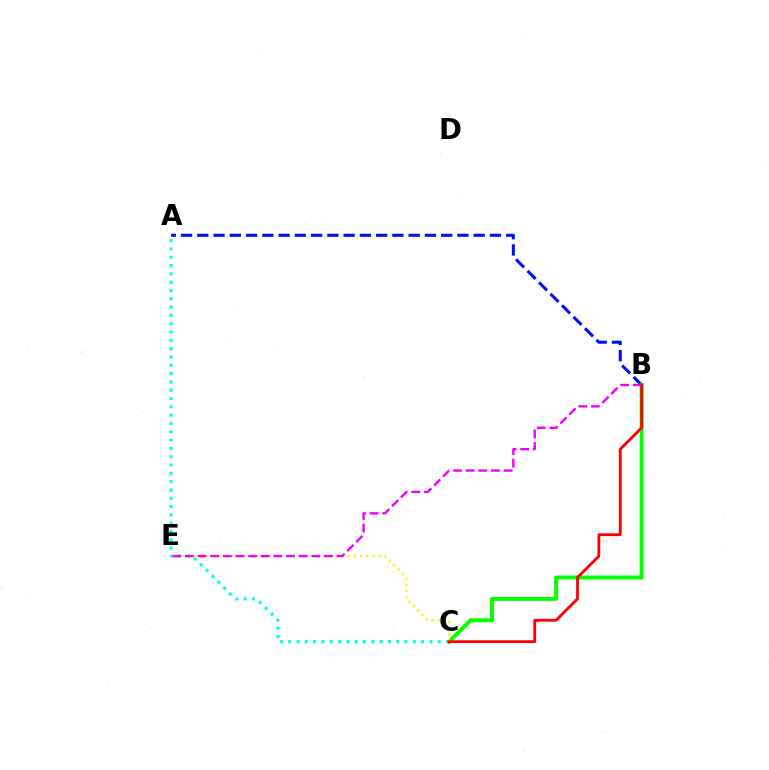{('A', 'C'): [{'color': '#00fff6', 'line_style': 'dotted', 'thickness': 2.26}], ('A', 'B'): [{'color': '#0010ff', 'line_style': 'dashed', 'thickness': 2.21}], ('B', 'C'): [{'color': '#08ff00', 'line_style': 'solid', 'thickness': 2.87}, {'color': '#ff0000', 'line_style': 'solid', 'thickness': 2.03}], ('C', 'E'): [{'color': '#fcf500', 'line_style': 'dotted', 'thickness': 1.67}], ('B', 'E'): [{'color': '#ee00ff', 'line_style': 'dashed', 'thickness': 1.72}]}